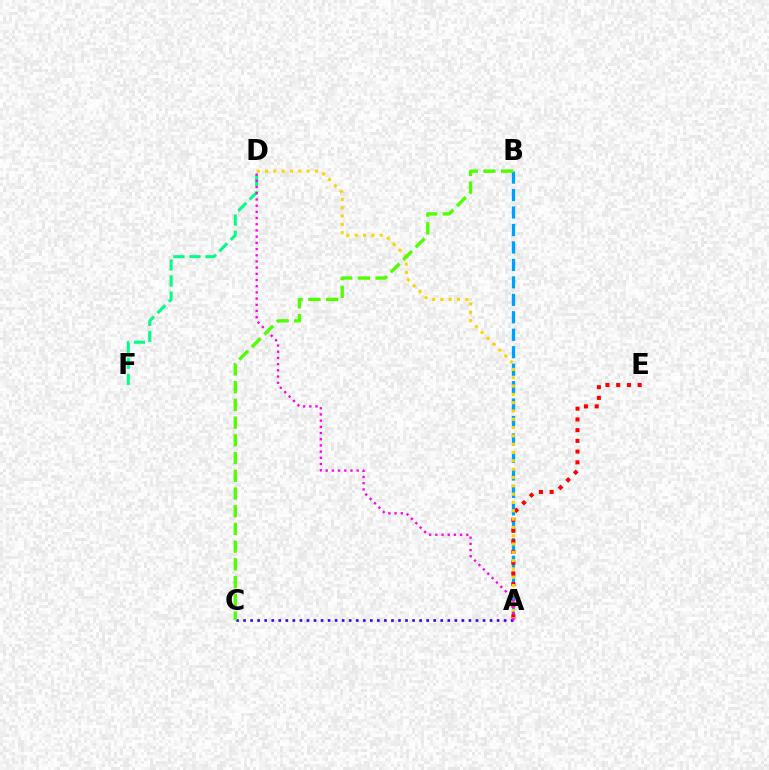{('A', 'B'): [{'color': '#009eff', 'line_style': 'dashed', 'thickness': 2.37}], ('A', 'E'): [{'color': '#ff0000', 'line_style': 'dotted', 'thickness': 2.91}], ('A', 'D'): [{'color': '#ffd500', 'line_style': 'dotted', 'thickness': 2.26}, {'color': '#ff00ed', 'line_style': 'dotted', 'thickness': 1.68}], ('D', 'F'): [{'color': '#00ff86', 'line_style': 'dashed', 'thickness': 2.18}], ('A', 'C'): [{'color': '#3700ff', 'line_style': 'dotted', 'thickness': 1.91}], ('B', 'C'): [{'color': '#4fff00', 'line_style': 'dashed', 'thickness': 2.41}]}